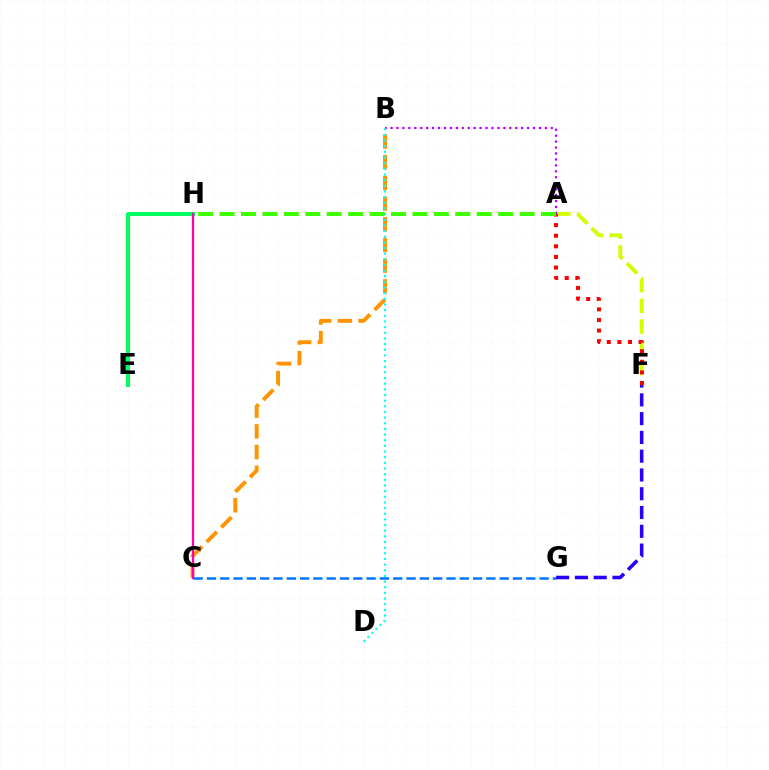{('A', 'F'): [{'color': '#d1ff00', 'line_style': 'dashed', 'thickness': 2.82}, {'color': '#ff0000', 'line_style': 'dotted', 'thickness': 2.88}], ('B', 'C'): [{'color': '#ff9400', 'line_style': 'dashed', 'thickness': 2.81}], ('E', 'H'): [{'color': '#00ff5c', 'line_style': 'solid', 'thickness': 2.85}], ('C', 'H'): [{'color': '#ff00ac', 'line_style': 'solid', 'thickness': 1.62}], ('C', 'G'): [{'color': '#0074ff', 'line_style': 'dashed', 'thickness': 1.81}], ('A', 'B'): [{'color': '#b900ff', 'line_style': 'dotted', 'thickness': 1.61}], ('B', 'D'): [{'color': '#00fff6', 'line_style': 'dotted', 'thickness': 1.54}], ('A', 'H'): [{'color': '#3dff00', 'line_style': 'dashed', 'thickness': 2.91}], ('F', 'G'): [{'color': '#2500ff', 'line_style': 'dashed', 'thickness': 2.55}]}